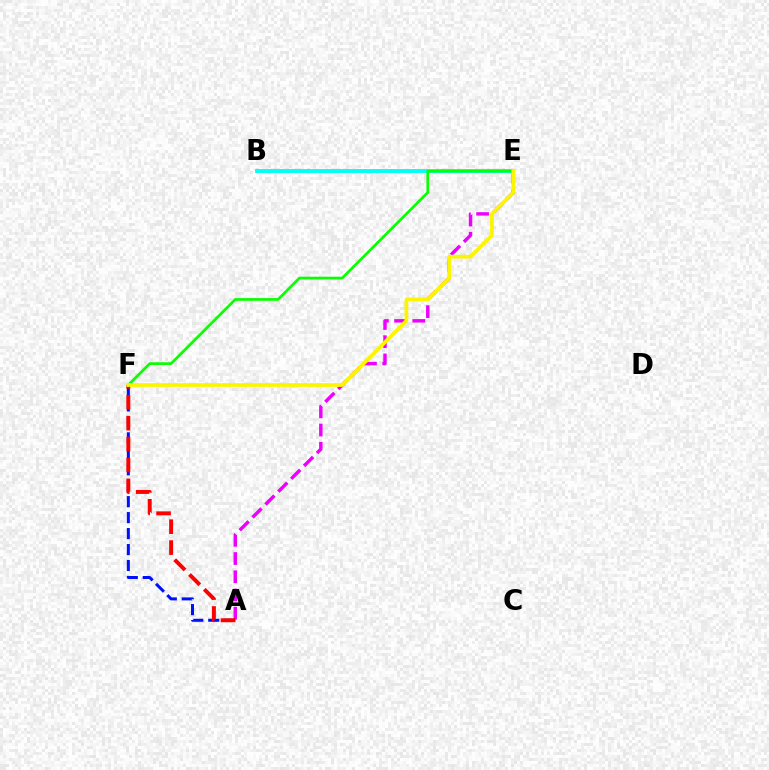{('A', 'E'): [{'color': '#ee00ff', 'line_style': 'dashed', 'thickness': 2.47}], ('A', 'F'): [{'color': '#0010ff', 'line_style': 'dashed', 'thickness': 2.17}, {'color': '#ff0000', 'line_style': 'dashed', 'thickness': 2.84}], ('B', 'E'): [{'color': '#00fff6', 'line_style': 'solid', 'thickness': 2.81}], ('E', 'F'): [{'color': '#08ff00', 'line_style': 'solid', 'thickness': 1.94}, {'color': '#fcf500', 'line_style': 'solid', 'thickness': 2.69}]}